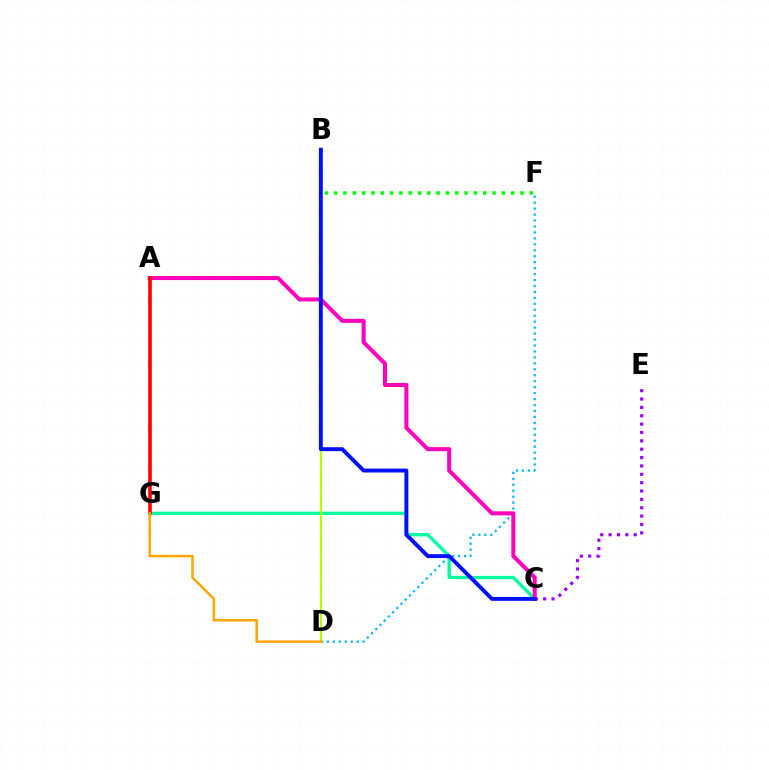{('C', 'G'): [{'color': '#00ff9d', 'line_style': 'solid', 'thickness': 2.39}], ('C', 'E'): [{'color': '#9b00ff', 'line_style': 'dotted', 'thickness': 2.27}], ('B', 'F'): [{'color': '#08ff00', 'line_style': 'dotted', 'thickness': 2.53}], ('D', 'F'): [{'color': '#00b5ff', 'line_style': 'dotted', 'thickness': 1.62}], ('A', 'C'): [{'color': '#ff00bd', 'line_style': 'solid', 'thickness': 2.9}], ('A', 'G'): [{'color': '#ff0000', 'line_style': 'solid', 'thickness': 2.58}], ('B', 'D'): [{'color': '#b3ff00', 'line_style': 'solid', 'thickness': 1.6}], ('B', 'C'): [{'color': '#0010ff', 'line_style': 'solid', 'thickness': 2.81}], ('D', 'G'): [{'color': '#ffa500', 'line_style': 'solid', 'thickness': 1.81}]}